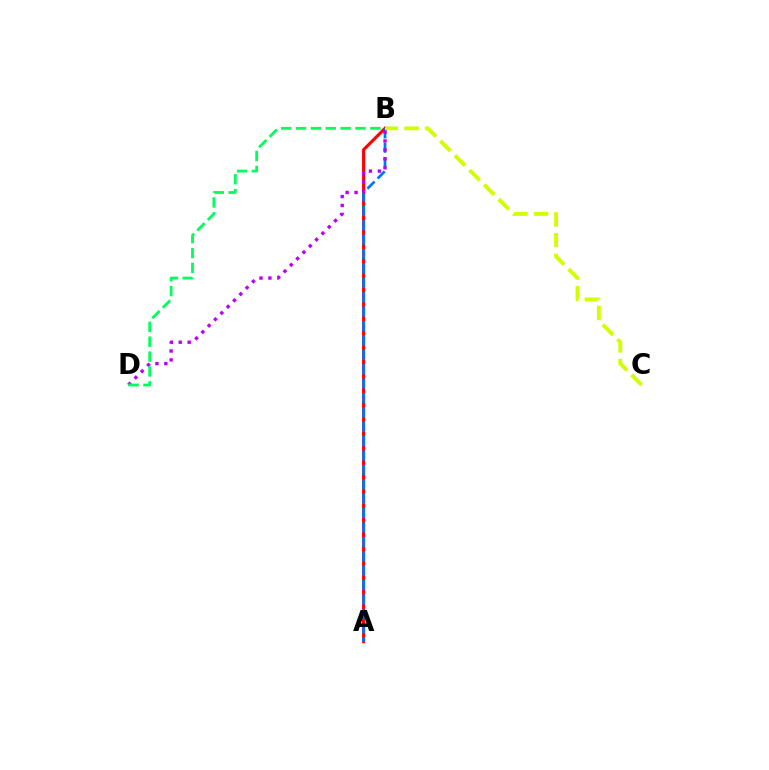{('A', 'B'): [{'color': '#ff0000', 'line_style': 'solid', 'thickness': 2.24}, {'color': '#0074ff', 'line_style': 'dashed', 'thickness': 1.96}], ('B', 'C'): [{'color': '#d1ff00', 'line_style': 'dashed', 'thickness': 2.8}], ('B', 'D'): [{'color': '#b900ff', 'line_style': 'dotted', 'thickness': 2.43}, {'color': '#00ff5c', 'line_style': 'dashed', 'thickness': 2.02}]}